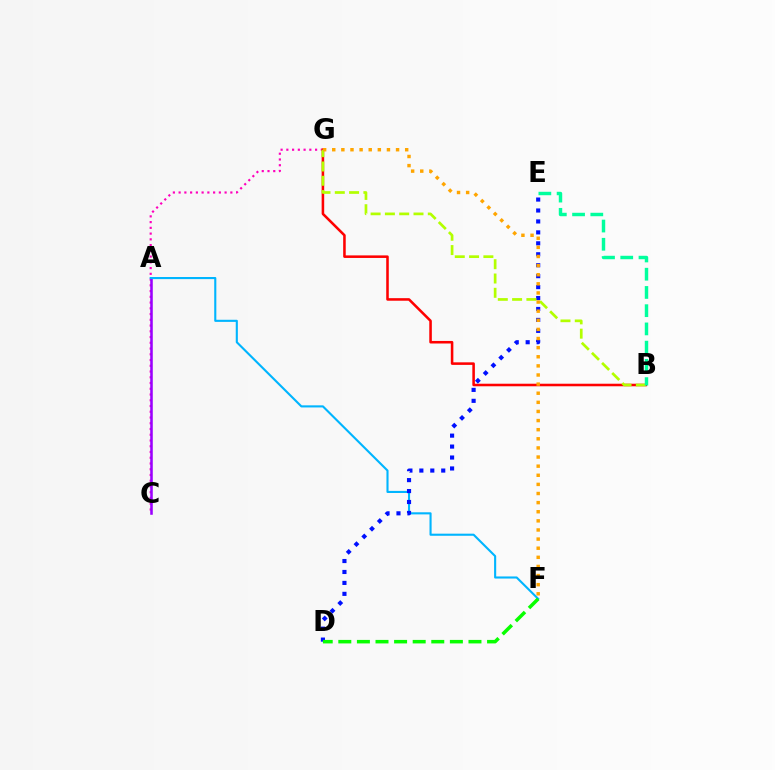{('C', 'G'): [{'color': '#ff00bd', 'line_style': 'dotted', 'thickness': 1.56}], ('B', 'G'): [{'color': '#ff0000', 'line_style': 'solid', 'thickness': 1.84}, {'color': '#b3ff00', 'line_style': 'dashed', 'thickness': 1.94}], ('A', 'C'): [{'color': '#9b00ff', 'line_style': 'solid', 'thickness': 1.83}], ('A', 'F'): [{'color': '#00b5ff', 'line_style': 'solid', 'thickness': 1.52}], ('D', 'E'): [{'color': '#0010ff', 'line_style': 'dotted', 'thickness': 2.97}], ('F', 'G'): [{'color': '#ffa500', 'line_style': 'dotted', 'thickness': 2.48}], ('B', 'E'): [{'color': '#00ff9d', 'line_style': 'dashed', 'thickness': 2.48}], ('D', 'F'): [{'color': '#08ff00', 'line_style': 'dashed', 'thickness': 2.53}]}